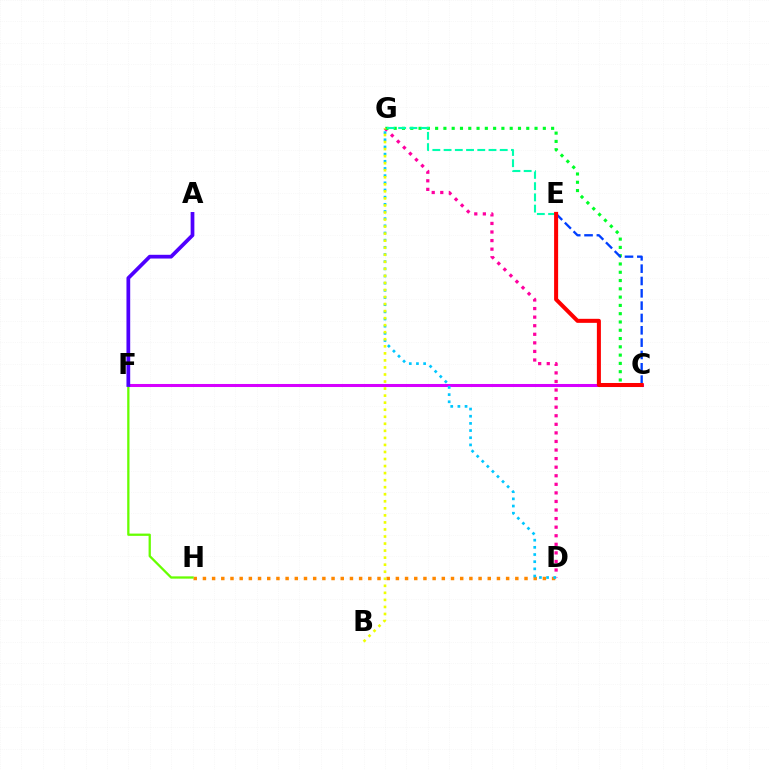{('D', 'H'): [{'color': '#ff8800', 'line_style': 'dotted', 'thickness': 2.5}], ('D', 'G'): [{'color': '#ff00a0', 'line_style': 'dotted', 'thickness': 2.33}, {'color': '#00c7ff', 'line_style': 'dotted', 'thickness': 1.95}], ('C', 'G'): [{'color': '#00ff27', 'line_style': 'dotted', 'thickness': 2.25}], ('C', 'F'): [{'color': '#d600ff', 'line_style': 'solid', 'thickness': 2.19}], ('C', 'E'): [{'color': '#003fff', 'line_style': 'dashed', 'thickness': 1.67}, {'color': '#ff0000', 'line_style': 'solid', 'thickness': 2.9}], ('E', 'G'): [{'color': '#00ffaf', 'line_style': 'dashed', 'thickness': 1.53}], ('F', 'H'): [{'color': '#66ff00', 'line_style': 'solid', 'thickness': 1.64}], ('B', 'G'): [{'color': '#eeff00', 'line_style': 'dotted', 'thickness': 1.91}], ('A', 'F'): [{'color': '#4f00ff', 'line_style': 'solid', 'thickness': 2.69}]}